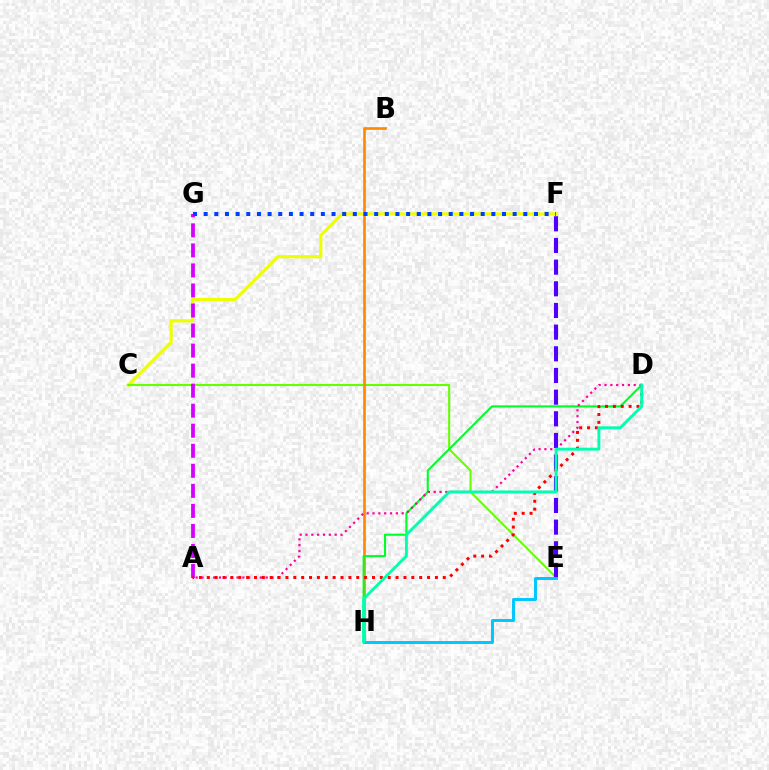{('C', 'F'): [{'color': '#eeff00', 'line_style': 'solid', 'thickness': 2.27}], ('C', 'E'): [{'color': '#66ff00', 'line_style': 'solid', 'thickness': 1.51}], ('B', 'H'): [{'color': '#ff8800', 'line_style': 'solid', 'thickness': 1.89}], ('A', 'G'): [{'color': '#d600ff', 'line_style': 'dashed', 'thickness': 2.72}], ('F', 'G'): [{'color': '#003fff', 'line_style': 'dotted', 'thickness': 2.89}], ('D', 'H'): [{'color': '#00ff27', 'line_style': 'solid', 'thickness': 1.5}, {'color': '#00ffaf', 'line_style': 'solid', 'thickness': 2.1}], ('A', 'D'): [{'color': '#ff00a0', 'line_style': 'dotted', 'thickness': 1.59}, {'color': '#ff0000', 'line_style': 'dotted', 'thickness': 2.14}], ('E', 'F'): [{'color': '#4f00ff', 'line_style': 'dashed', 'thickness': 2.94}], ('E', 'H'): [{'color': '#00c7ff', 'line_style': 'solid', 'thickness': 2.13}]}